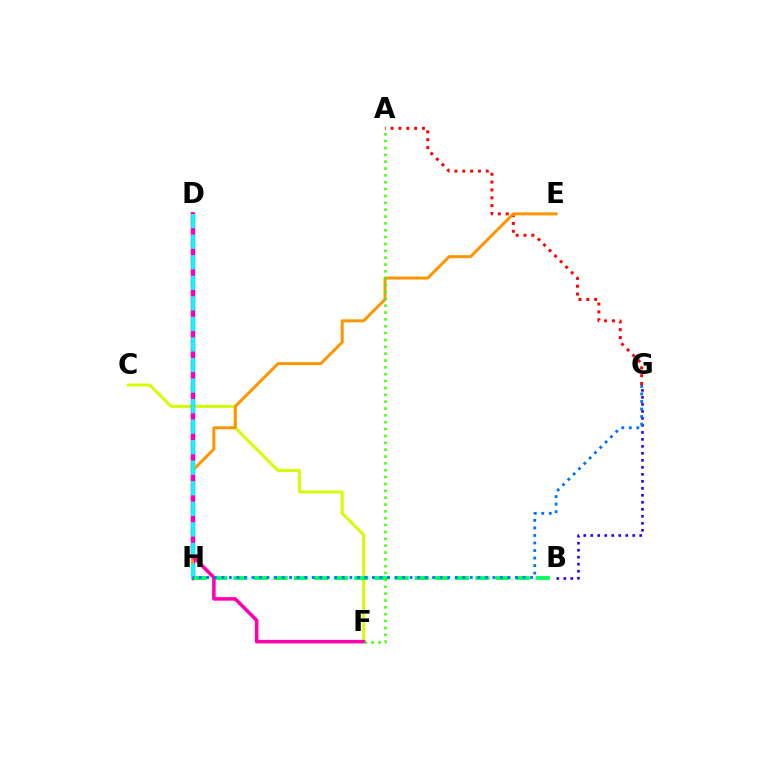{('C', 'F'): [{'color': '#d1ff00', 'line_style': 'solid', 'thickness': 2.14}], ('D', 'H'): [{'color': '#b900ff', 'line_style': 'solid', 'thickness': 2.49}, {'color': '#00fff6', 'line_style': 'dashed', 'thickness': 2.79}], ('B', 'H'): [{'color': '#00ff5c', 'line_style': 'dashed', 'thickness': 2.74}], ('A', 'G'): [{'color': '#ff0000', 'line_style': 'dotted', 'thickness': 2.13}], ('E', 'H'): [{'color': '#ff9400', 'line_style': 'solid', 'thickness': 2.14}], ('B', 'G'): [{'color': '#2500ff', 'line_style': 'dotted', 'thickness': 1.9}], ('D', 'F'): [{'color': '#ff00ac', 'line_style': 'solid', 'thickness': 2.55}], ('A', 'F'): [{'color': '#3dff00', 'line_style': 'dotted', 'thickness': 1.86}], ('G', 'H'): [{'color': '#0074ff', 'line_style': 'dotted', 'thickness': 2.05}]}